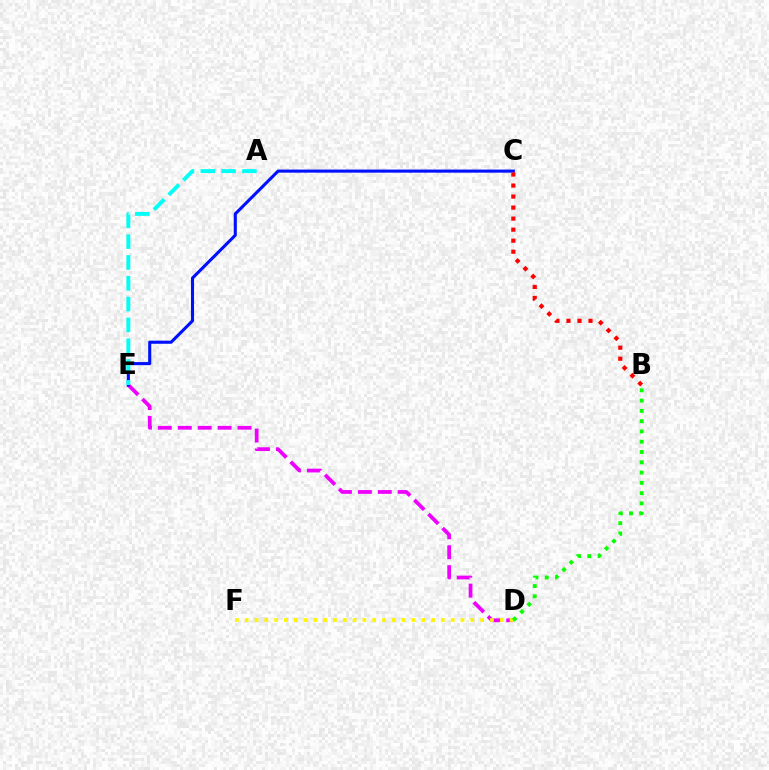{('D', 'E'): [{'color': '#ee00ff', 'line_style': 'dashed', 'thickness': 2.71}], ('D', 'F'): [{'color': '#fcf500', 'line_style': 'dotted', 'thickness': 2.67}], ('C', 'E'): [{'color': '#0010ff', 'line_style': 'solid', 'thickness': 2.22}], ('B', 'C'): [{'color': '#ff0000', 'line_style': 'dotted', 'thickness': 3.0}], ('A', 'E'): [{'color': '#00fff6', 'line_style': 'dashed', 'thickness': 2.83}], ('B', 'D'): [{'color': '#08ff00', 'line_style': 'dotted', 'thickness': 2.79}]}